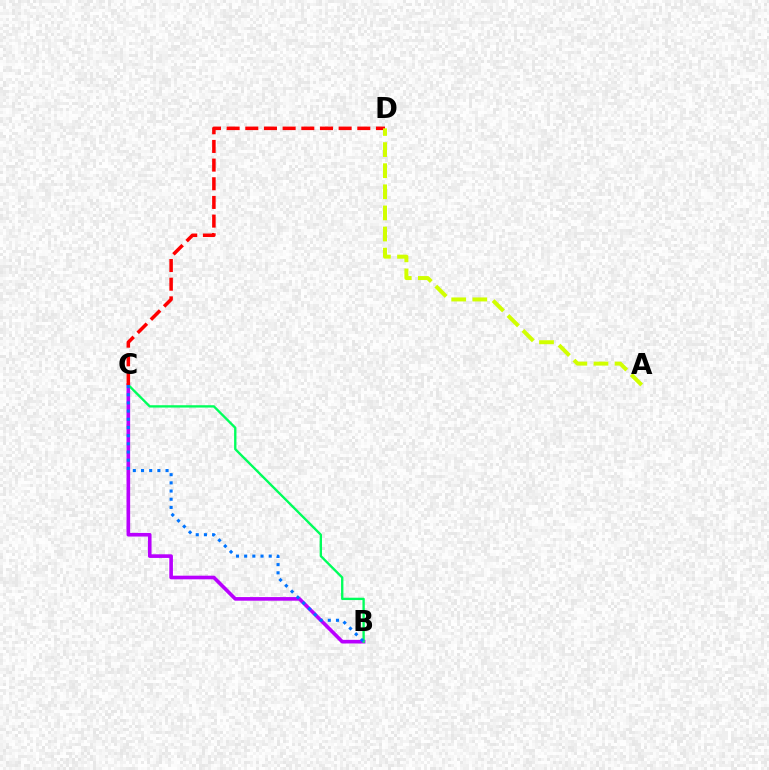{('B', 'C'): [{'color': '#b900ff', 'line_style': 'solid', 'thickness': 2.61}, {'color': '#00ff5c', 'line_style': 'solid', 'thickness': 1.69}, {'color': '#0074ff', 'line_style': 'dotted', 'thickness': 2.22}], ('C', 'D'): [{'color': '#ff0000', 'line_style': 'dashed', 'thickness': 2.54}], ('A', 'D'): [{'color': '#d1ff00', 'line_style': 'dashed', 'thickness': 2.87}]}